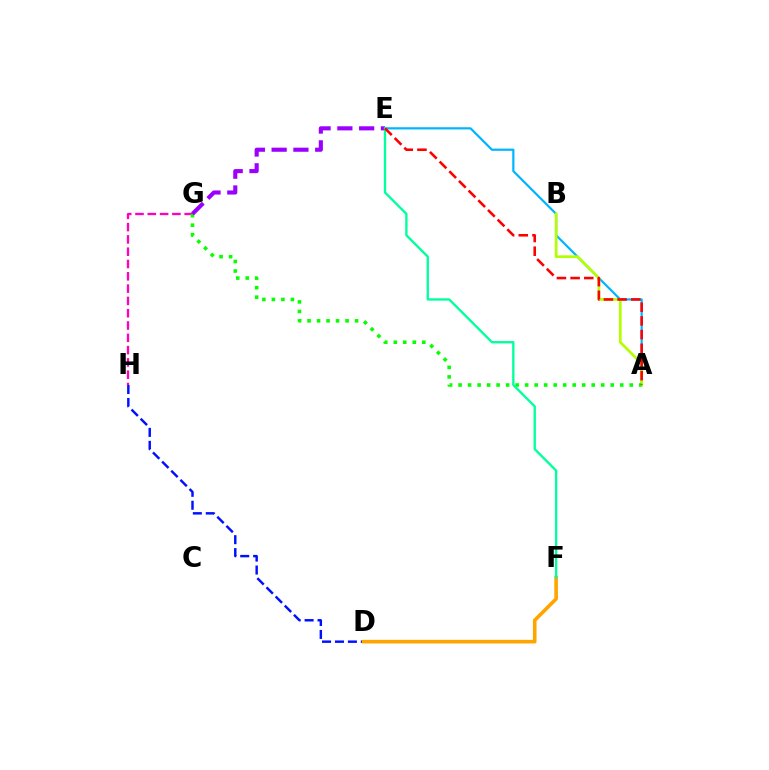{('D', 'H'): [{'color': '#0010ff', 'line_style': 'dashed', 'thickness': 1.76}], ('A', 'E'): [{'color': '#00b5ff', 'line_style': 'solid', 'thickness': 1.59}, {'color': '#ff0000', 'line_style': 'dashed', 'thickness': 1.86}], ('G', 'H'): [{'color': '#ff00bd', 'line_style': 'dashed', 'thickness': 1.67}], ('A', 'B'): [{'color': '#b3ff00', 'line_style': 'solid', 'thickness': 1.95}], ('A', 'G'): [{'color': '#08ff00', 'line_style': 'dotted', 'thickness': 2.58}], ('E', 'G'): [{'color': '#9b00ff', 'line_style': 'dashed', 'thickness': 2.96}], ('D', 'F'): [{'color': '#ffa500', 'line_style': 'solid', 'thickness': 2.61}], ('E', 'F'): [{'color': '#00ff9d', 'line_style': 'solid', 'thickness': 1.68}]}